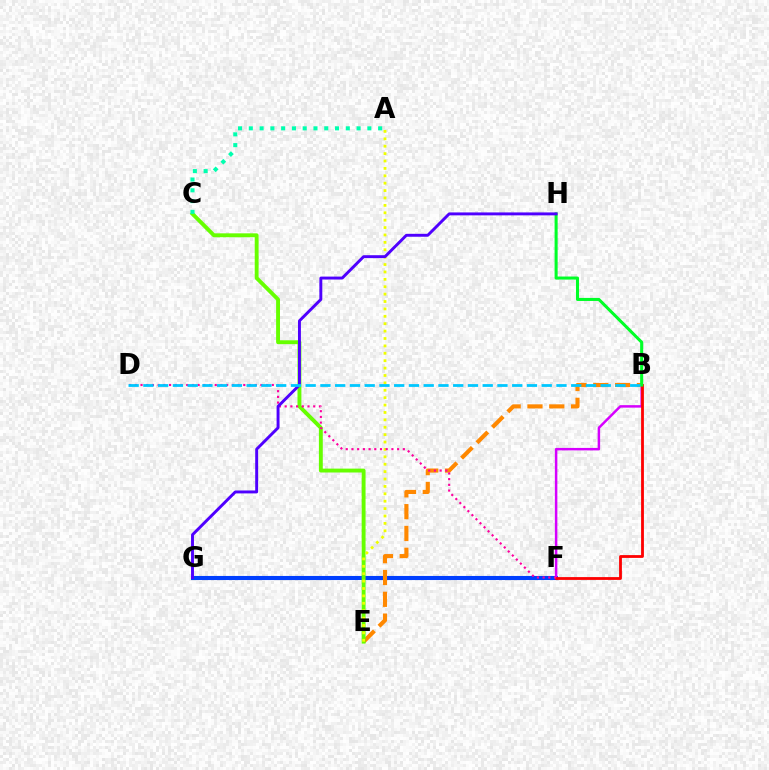{('F', 'G'): [{'color': '#003fff', 'line_style': 'solid', 'thickness': 2.94}], ('B', 'F'): [{'color': '#d600ff', 'line_style': 'solid', 'thickness': 1.79}, {'color': '#ff0000', 'line_style': 'solid', 'thickness': 2.02}], ('B', 'E'): [{'color': '#ff8800', 'line_style': 'dashed', 'thickness': 2.96}], ('C', 'E'): [{'color': '#66ff00', 'line_style': 'solid', 'thickness': 2.8}], ('B', 'H'): [{'color': '#00ff27', 'line_style': 'solid', 'thickness': 2.19}], ('A', 'E'): [{'color': '#eeff00', 'line_style': 'dotted', 'thickness': 2.01}], ('D', 'F'): [{'color': '#ff00a0', 'line_style': 'dotted', 'thickness': 1.55}], ('A', 'C'): [{'color': '#00ffaf', 'line_style': 'dotted', 'thickness': 2.93}], ('G', 'H'): [{'color': '#4f00ff', 'line_style': 'solid', 'thickness': 2.11}], ('B', 'D'): [{'color': '#00c7ff', 'line_style': 'dashed', 'thickness': 2.0}]}